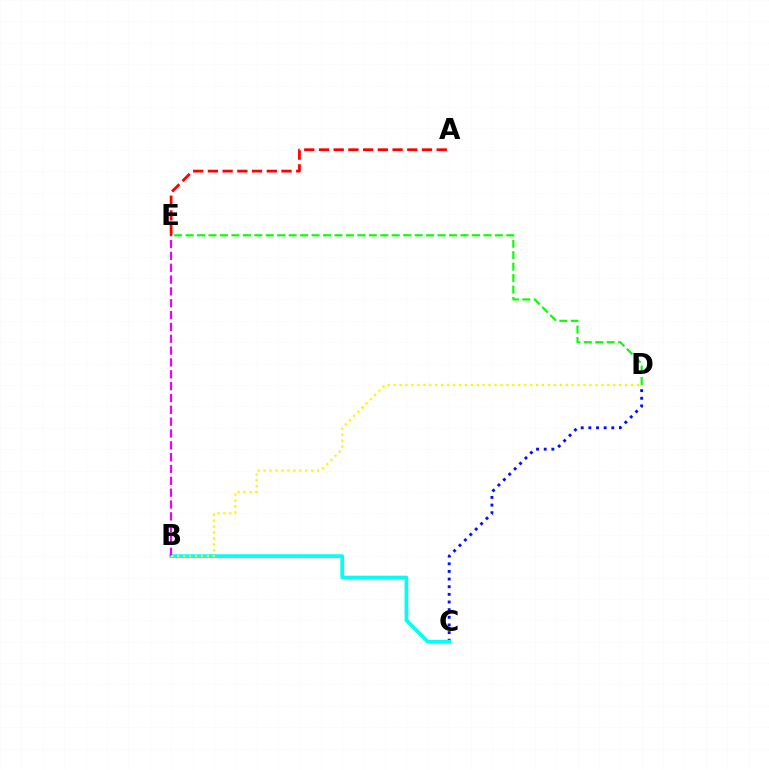{('C', 'D'): [{'color': '#0010ff', 'line_style': 'dotted', 'thickness': 2.08}], ('B', 'C'): [{'color': '#00fff6', 'line_style': 'solid', 'thickness': 2.65}], ('B', 'E'): [{'color': '#ee00ff', 'line_style': 'dashed', 'thickness': 1.61}], ('D', 'E'): [{'color': '#08ff00', 'line_style': 'dashed', 'thickness': 1.56}], ('A', 'E'): [{'color': '#ff0000', 'line_style': 'dashed', 'thickness': 2.0}], ('B', 'D'): [{'color': '#fcf500', 'line_style': 'dotted', 'thickness': 1.61}]}